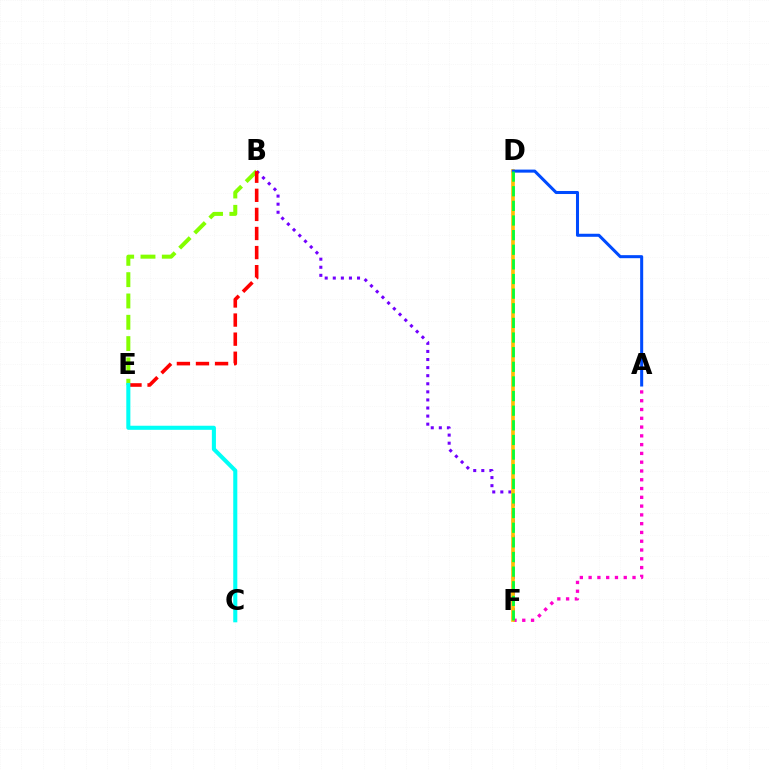{('B', 'F'): [{'color': '#7200ff', 'line_style': 'dotted', 'thickness': 2.2}], ('A', 'F'): [{'color': '#ff00cf', 'line_style': 'dotted', 'thickness': 2.39}], ('D', 'F'): [{'color': '#ffbd00', 'line_style': 'solid', 'thickness': 2.63}, {'color': '#00ff39', 'line_style': 'dashed', 'thickness': 1.99}], ('B', 'E'): [{'color': '#84ff00', 'line_style': 'dashed', 'thickness': 2.9}, {'color': '#ff0000', 'line_style': 'dashed', 'thickness': 2.59}], ('A', 'D'): [{'color': '#004bff', 'line_style': 'solid', 'thickness': 2.19}], ('C', 'E'): [{'color': '#00fff6', 'line_style': 'solid', 'thickness': 2.93}]}